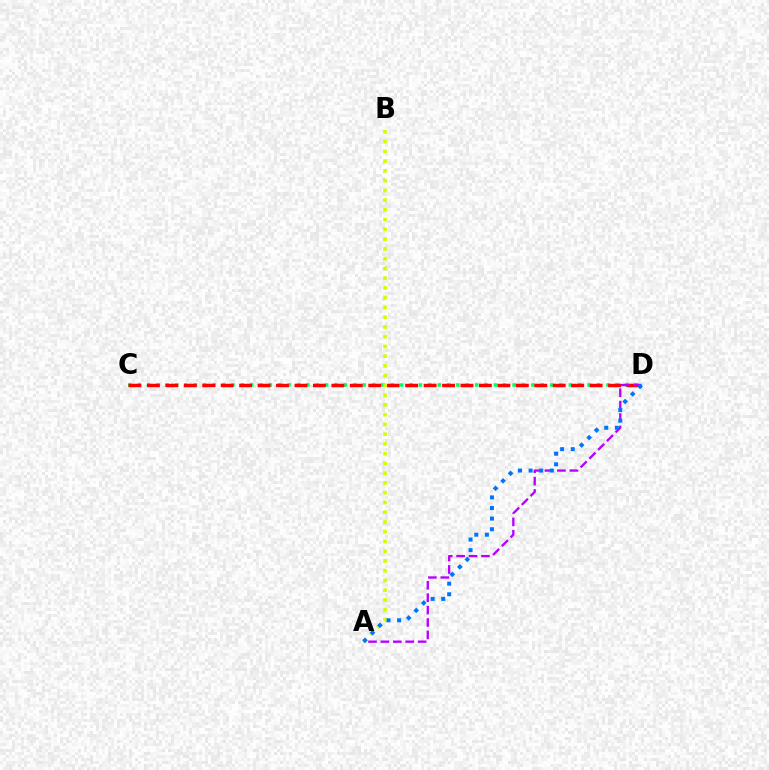{('C', 'D'): [{'color': '#00ff5c', 'line_style': 'dotted', 'thickness': 2.55}, {'color': '#ff0000', 'line_style': 'dashed', 'thickness': 2.51}], ('A', 'D'): [{'color': '#b900ff', 'line_style': 'dashed', 'thickness': 1.69}, {'color': '#0074ff', 'line_style': 'dotted', 'thickness': 2.88}], ('A', 'B'): [{'color': '#d1ff00', 'line_style': 'dotted', 'thickness': 2.65}]}